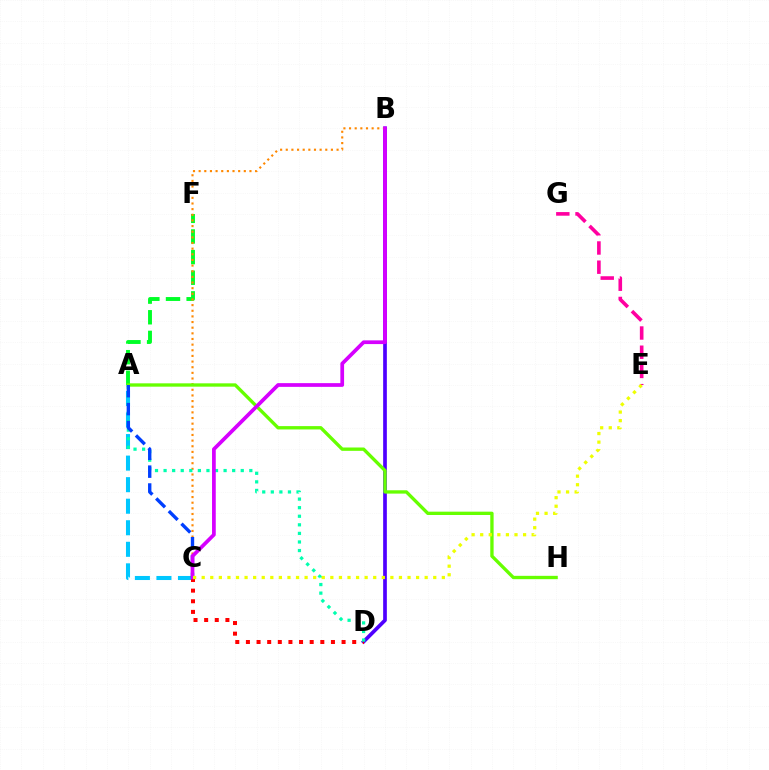{('A', 'F'): [{'color': '#00ff27', 'line_style': 'dashed', 'thickness': 2.8}], ('A', 'C'): [{'color': '#00c7ff', 'line_style': 'dashed', 'thickness': 2.93}, {'color': '#003fff', 'line_style': 'dashed', 'thickness': 2.43}], ('B', 'D'): [{'color': '#4f00ff', 'line_style': 'solid', 'thickness': 2.66}], ('B', 'C'): [{'color': '#ff8800', 'line_style': 'dotted', 'thickness': 1.53}, {'color': '#d600ff', 'line_style': 'solid', 'thickness': 2.68}], ('A', 'H'): [{'color': '#66ff00', 'line_style': 'solid', 'thickness': 2.4}], ('C', 'D'): [{'color': '#ff0000', 'line_style': 'dotted', 'thickness': 2.89}], ('A', 'D'): [{'color': '#00ffaf', 'line_style': 'dotted', 'thickness': 2.33}], ('E', 'G'): [{'color': '#ff00a0', 'line_style': 'dashed', 'thickness': 2.61}], ('C', 'E'): [{'color': '#eeff00', 'line_style': 'dotted', 'thickness': 2.33}]}